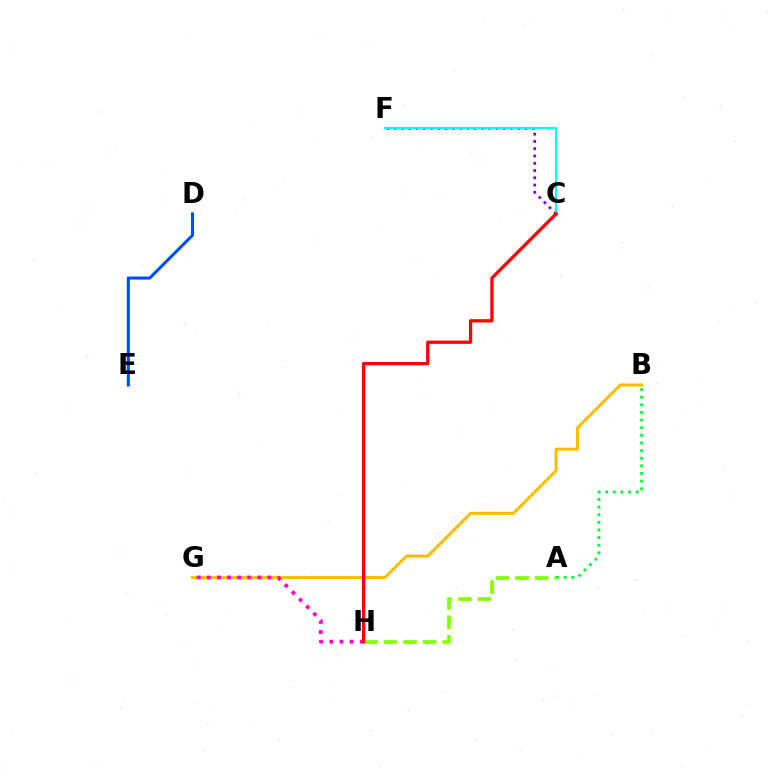{('C', 'F'): [{'color': '#7200ff', 'line_style': 'dotted', 'thickness': 1.97}, {'color': '#00fff6', 'line_style': 'solid', 'thickness': 1.54}], ('A', 'H'): [{'color': '#84ff00', 'line_style': 'dashed', 'thickness': 2.66}], ('B', 'G'): [{'color': '#ffbd00', 'line_style': 'solid', 'thickness': 2.21}], ('A', 'B'): [{'color': '#00ff39', 'line_style': 'dotted', 'thickness': 2.07}], ('G', 'H'): [{'color': '#ff00cf', 'line_style': 'dotted', 'thickness': 2.75}], ('C', 'H'): [{'color': '#ff0000', 'line_style': 'solid', 'thickness': 2.35}], ('D', 'E'): [{'color': '#004bff', 'line_style': 'solid', 'thickness': 2.19}]}